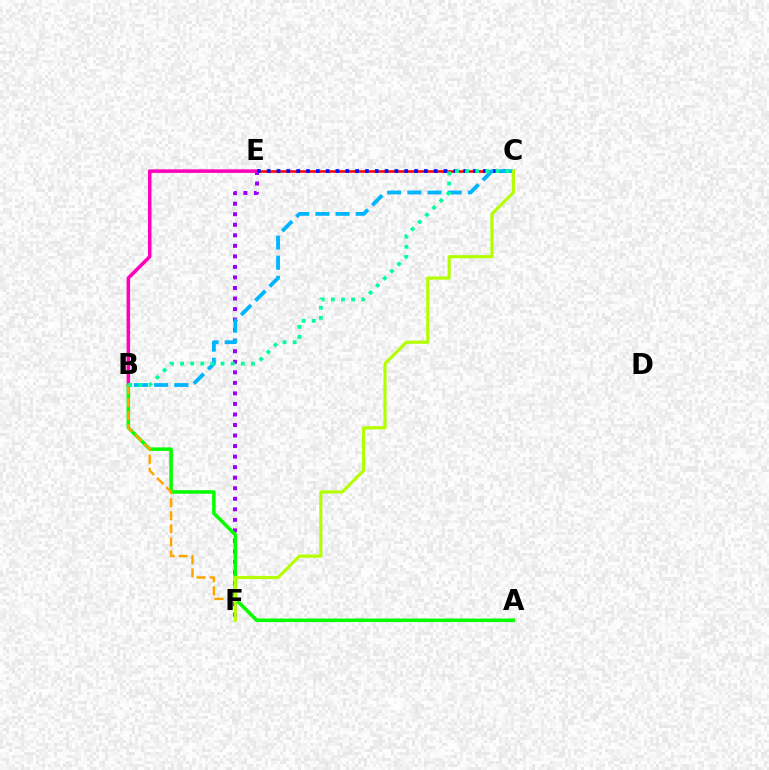{('C', 'E'): [{'color': '#ff0000', 'line_style': 'solid', 'thickness': 1.84}, {'color': '#0010ff', 'line_style': 'dotted', 'thickness': 2.67}], ('E', 'F'): [{'color': '#9b00ff', 'line_style': 'dotted', 'thickness': 2.86}], ('B', 'E'): [{'color': '#ff00bd', 'line_style': 'solid', 'thickness': 2.54}], ('A', 'B'): [{'color': '#08ff00', 'line_style': 'solid', 'thickness': 2.56}], ('B', 'F'): [{'color': '#ffa500', 'line_style': 'dashed', 'thickness': 1.78}], ('B', 'C'): [{'color': '#00b5ff', 'line_style': 'dashed', 'thickness': 2.74}, {'color': '#00ff9d', 'line_style': 'dotted', 'thickness': 2.75}], ('C', 'F'): [{'color': '#b3ff00', 'line_style': 'solid', 'thickness': 2.26}]}